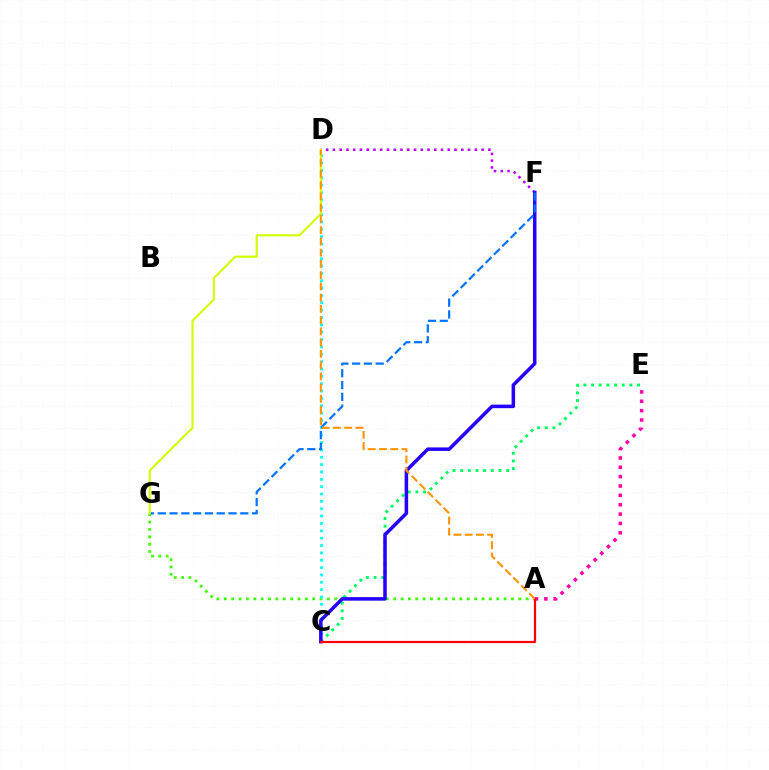{('C', 'E'): [{'color': '#00ff5c', 'line_style': 'dotted', 'thickness': 2.08}], ('A', 'G'): [{'color': '#3dff00', 'line_style': 'dotted', 'thickness': 2.0}], ('D', 'F'): [{'color': '#b900ff', 'line_style': 'dotted', 'thickness': 1.84}], ('A', 'E'): [{'color': '#ff00ac', 'line_style': 'dotted', 'thickness': 2.54}], ('C', 'D'): [{'color': '#00fff6', 'line_style': 'dotted', 'thickness': 2.0}], ('C', 'F'): [{'color': '#2500ff', 'line_style': 'solid', 'thickness': 2.53}], ('F', 'G'): [{'color': '#0074ff', 'line_style': 'dashed', 'thickness': 1.6}], ('D', 'G'): [{'color': '#d1ff00', 'line_style': 'solid', 'thickness': 1.51}], ('A', 'C'): [{'color': '#ff0000', 'line_style': 'solid', 'thickness': 1.59}], ('A', 'D'): [{'color': '#ff9400', 'line_style': 'dashed', 'thickness': 1.53}]}